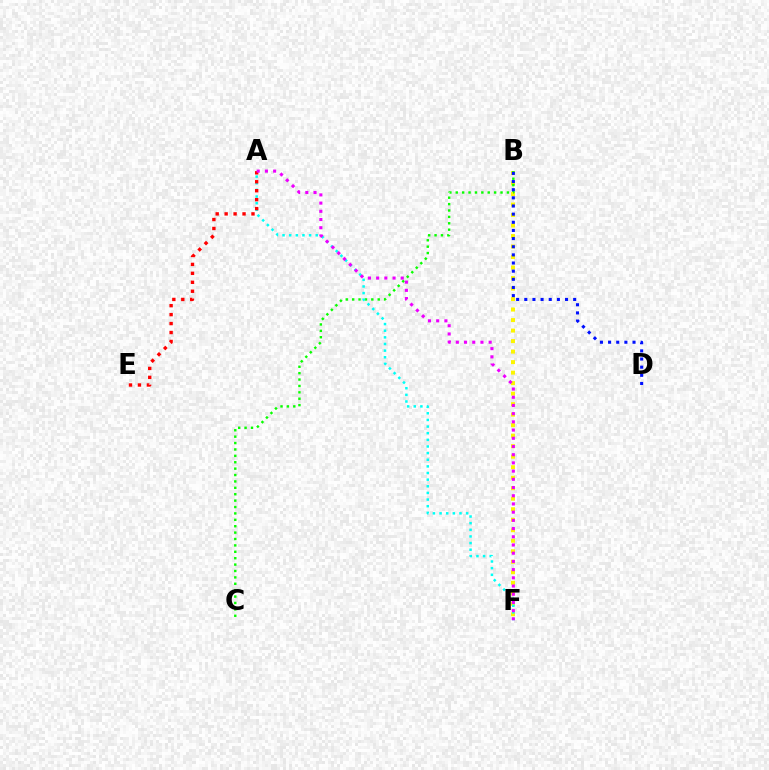{('B', 'F'): [{'color': '#fcf500', 'line_style': 'dotted', 'thickness': 2.85}], ('B', 'C'): [{'color': '#08ff00', 'line_style': 'dotted', 'thickness': 1.74}], ('A', 'F'): [{'color': '#00fff6', 'line_style': 'dotted', 'thickness': 1.8}, {'color': '#ee00ff', 'line_style': 'dotted', 'thickness': 2.23}], ('A', 'E'): [{'color': '#ff0000', 'line_style': 'dotted', 'thickness': 2.43}], ('B', 'D'): [{'color': '#0010ff', 'line_style': 'dotted', 'thickness': 2.21}]}